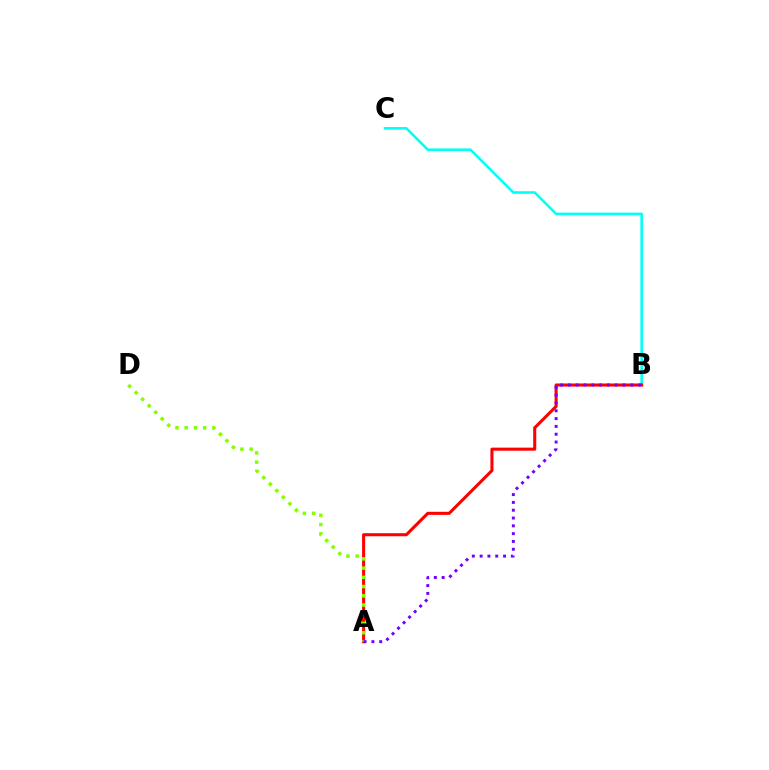{('B', 'C'): [{'color': '#00fff6', 'line_style': 'solid', 'thickness': 1.85}], ('A', 'B'): [{'color': '#ff0000', 'line_style': 'solid', 'thickness': 2.21}, {'color': '#7200ff', 'line_style': 'dotted', 'thickness': 2.12}], ('A', 'D'): [{'color': '#84ff00', 'line_style': 'dotted', 'thickness': 2.51}]}